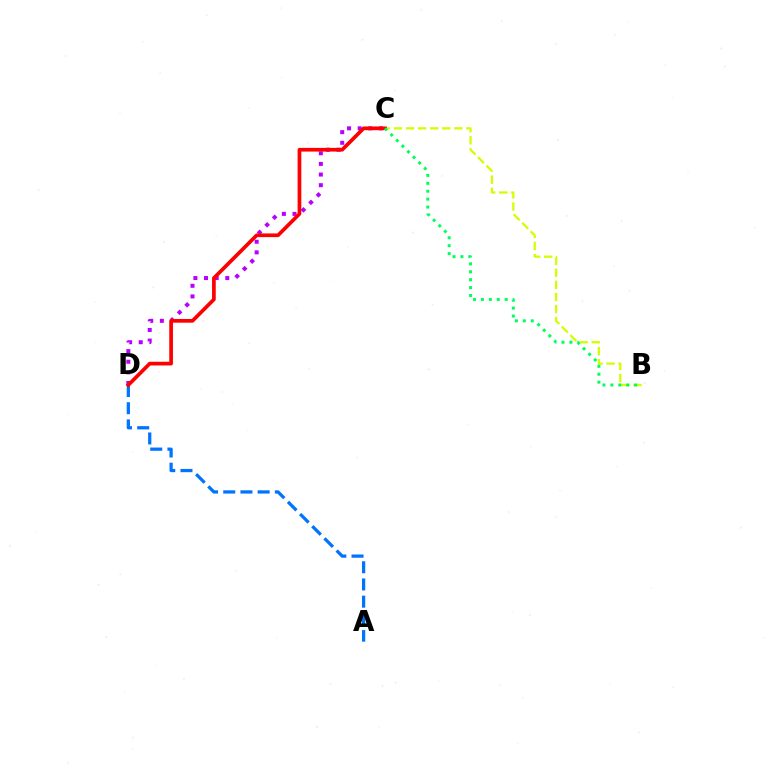{('B', 'C'): [{'color': '#d1ff00', 'line_style': 'dashed', 'thickness': 1.64}, {'color': '#00ff5c', 'line_style': 'dotted', 'thickness': 2.15}], ('C', 'D'): [{'color': '#b900ff', 'line_style': 'dotted', 'thickness': 2.89}, {'color': '#ff0000', 'line_style': 'solid', 'thickness': 2.66}], ('A', 'D'): [{'color': '#0074ff', 'line_style': 'dashed', 'thickness': 2.34}]}